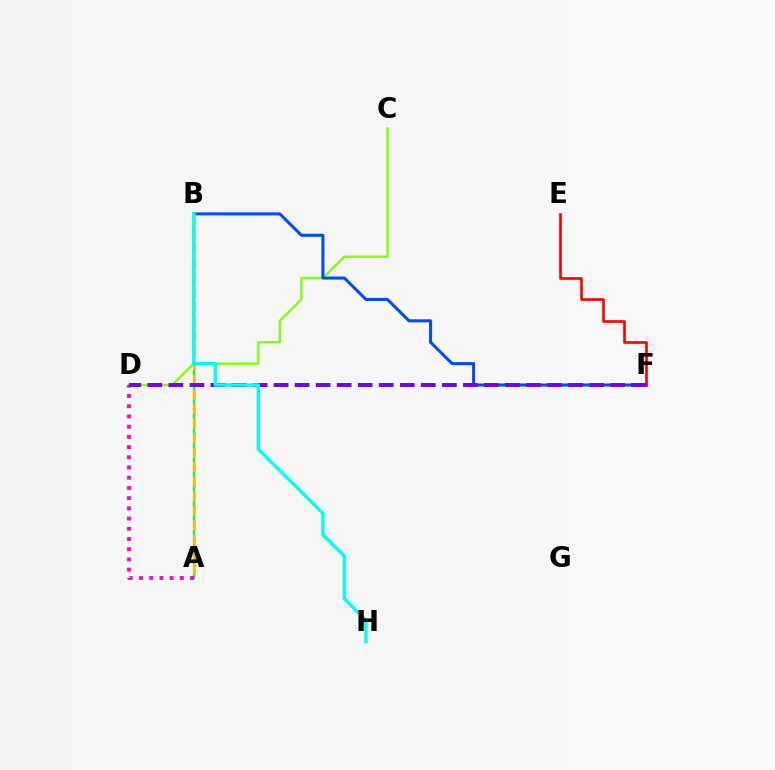{('C', 'D'): [{'color': '#84ff00', 'line_style': 'solid', 'thickness': 1.73}], ('B', 'F'): [{'color': '#004bff', 'line_style': 'solid', 'thickness': 2.19}], ('A', 'B'): [{'color': '#00ff39', 'line_style': 'solid', 'thickness': 1.62}, {'color': '#ffbd00', 'line_style': 'dashed', 'thickness': 1.98}], ('A', 'D'): [{'color': '#ff00cf', 'line_style': 'dotted', 'thickness': 2.77}], ('E', 'F'): [{'color': '#ff0000', 'line_style': 'solid', 'thickness': 1.91}], ('D', 'F'): [{'color': '#7200ff', 'line_style': 'dashed', 'thickness': 2.86}], ('B', 'H'): [{'color': '#00fff6', 'line_style': 'solid', 'thickness': 2.45}]}